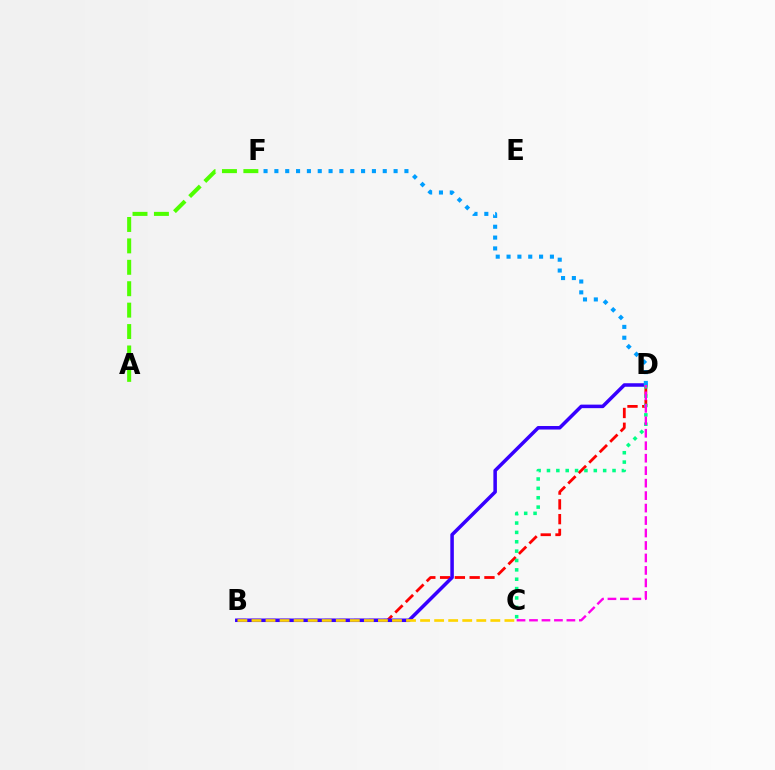{('A', 'F'): [{'color': '#4fff00', 'line_style': 'dashed', 'thickness': 2.91}], ('B', 'D'): [{'color': '#ff0000', 'line_style': 'dashed', 'thickness': 2.01}, {'color': '#3700ff', 'line_style': 'solid', 'thickness': 2.54}], ('D', 'F'): [{'color': '#009eff', 'line_style': 'dotted', 'thickness': 2.94}], ('B', 'C'): [{'color': '#ffd500', 'line_style': 'dashed', 'thickness': 1.91}], ('C', 'D'): [{'color': '#00ff86', 'line_style': 'dotted', 'thickness': 2.54}, {'color': '#ff00ed', 'line_style': 'dashed', 'thickness': 1.69}]}